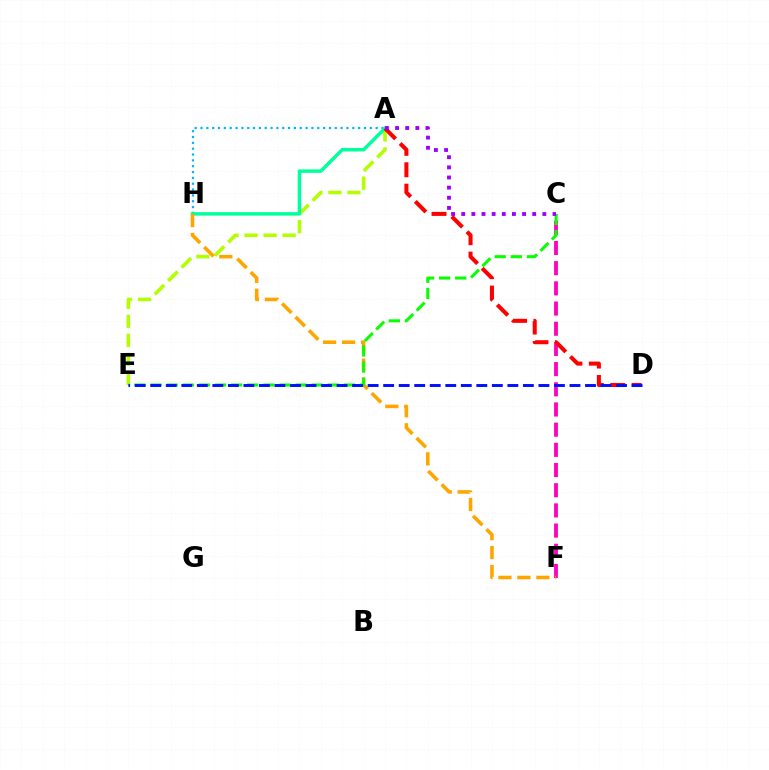{('C', 'F'): [{'color': '#ff00bd', 'line_style': 'dashed', 'thickness': 2.74}], ('A', 'H'): [{'color': '#00b5ff', 'line_style': 'dotted', 'thickness': 1.59}, {'color': '#00ff9d', 'line_style': 'solid', 'thickness': 2.5}], ('A', 'E'): [{'color': '#b3ff00', 'line_style': 'dashed', 'thickness': 2.58}], ('A', 'D'): [{'color': '#ff0000', 'line_style': 'dashed', 'thickness': 2.91}], ('F', 'H'): [{'color': '#ffa500', 'line_style': 'dashed', 'thickness': 2.58}], ('C', 'E'): [{'color': '#08ff00', 'line_style': 'dashed', 'thickness': 2.19}], ('D', 'E'): [{'color': '#0010ff', 'line_style': 'dashed', 'thickness': 2.11}], ('A', 'C'): [{'color': '#9b00ff', 'line_style': 'dotted', 'thickness': 2.76}]}